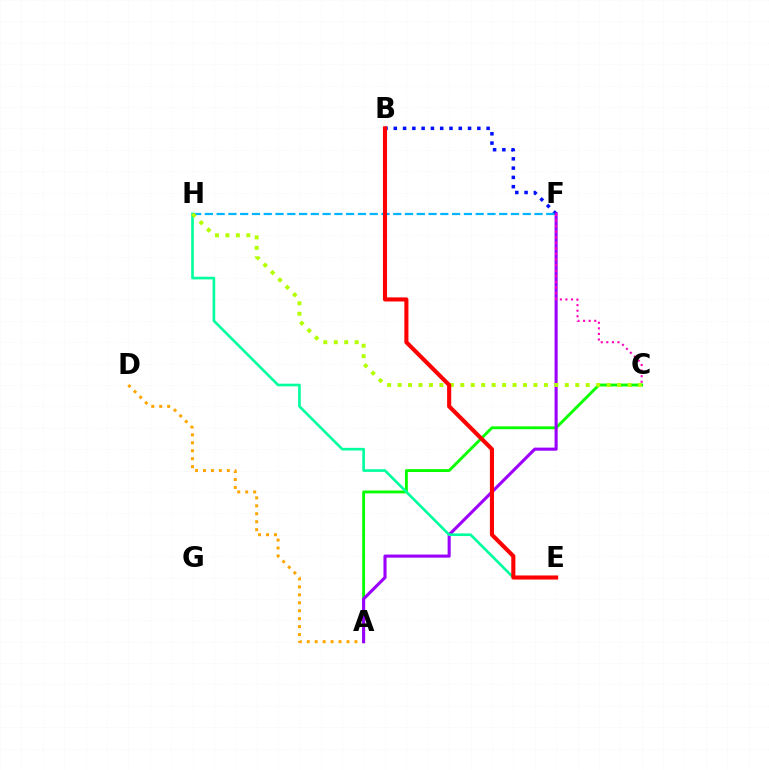{('A', 'C'): [{'color': '#08ff00', 'line_style': 'solid', 'thickness': 2.07}], ('B', 'F'): [{'color': '#0010ff', 'line_style': 'dotted', 'thickness': 2.52}], ('A', 'D'): [{'color': '#ffa500', 'line_style': 'dotted', 'thickness': 2.16}], ('A', 'F'): [{'color': '#9b00ff', 'line_style': 'solid', 'thickness': 2.23}], ('C', 'F'): [{'color': '#ff00bd', 'line_style': 'dotted', 'thickness': 1.52}], ('F', 'H'): [{'color': '#00b5ff', 'line_style': 'dashed', 'thickness': 1.6}], ('E', 'H'): [{'color': '#00ff9d', 'line_style': 'solid', 'thickness': 1.9}], ('C', 'H'): [{'color': '#b3ff00', 'line_style': 'dotted', 'thickness': 2.84}], ('B', 'E'): [{'color': '#ff0000', 'line_style': 'solid', 'thickness': 2.95}]}